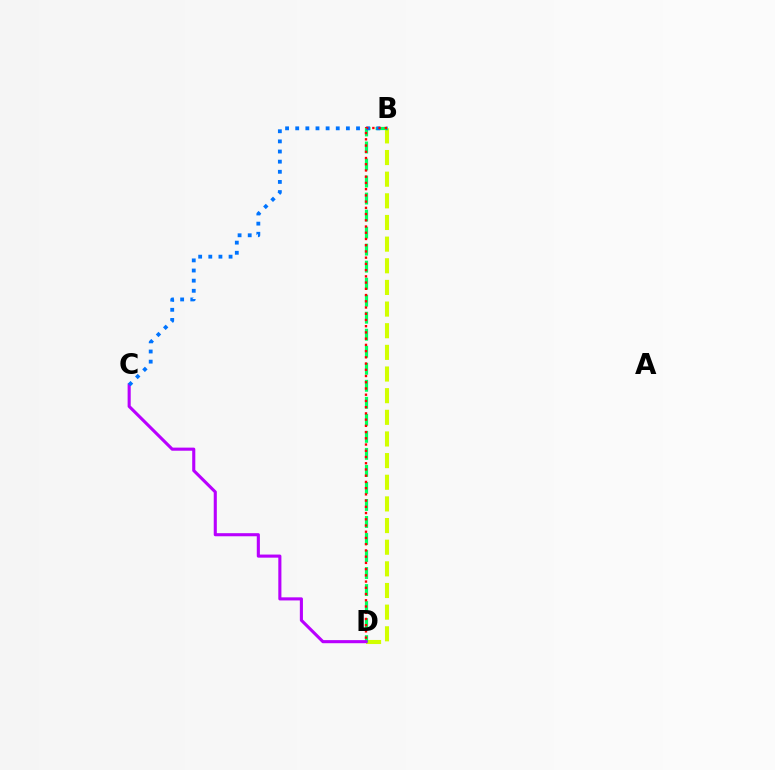{('B', 'D'): [{'color': '#d1ff00', 'line_style': 'dashed', 'thickness': 2.94}, {'color': '#00ff5c', 'line_style': 'dashed', 'thickness': 2.31}, {'color': '#ff0000', 'line_style': 'dotted', 'thickness': 1.69}], ('C', 'D'): [{'color': '#b900ff', 'line_style': 'solid', 'thickness': 2.23}], ('B', 'C'): [{'color': '#0074ff', 'line_style': 'dotted', 'thickness': 2.75}]}